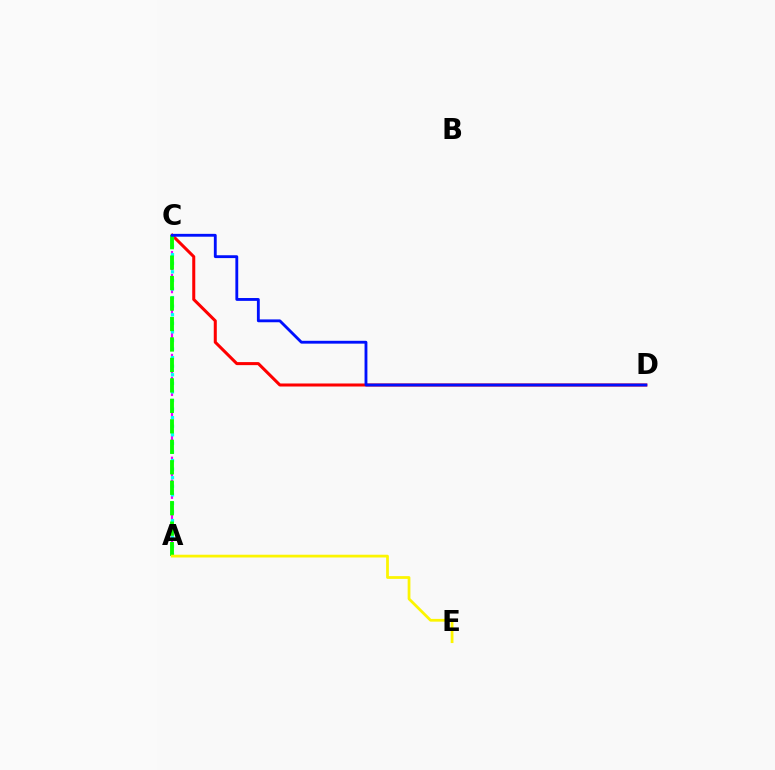{('A', 'C'): [{'color': '#ee00ff', 'line_style': 'dashed', 'thickness': 1.55}, {'color': '#00fff6', 'line_style': 'dotted', 'thickness': 2.33}, {'color': '#08ff00', 'line_style': 'dashed', 'thickness': 2.78}], ('C', 'D'): [{'color': '#ff0000', 'line_style': 'solid', 'thickness': 2.18}, {'color': '#0010ff', 'line_style': 'solid', 'thickness': 2.05}], ('A', 'E'): [{'color': '#fcf500', 'line_style': 'solid', 'thickness': 1.99}]}